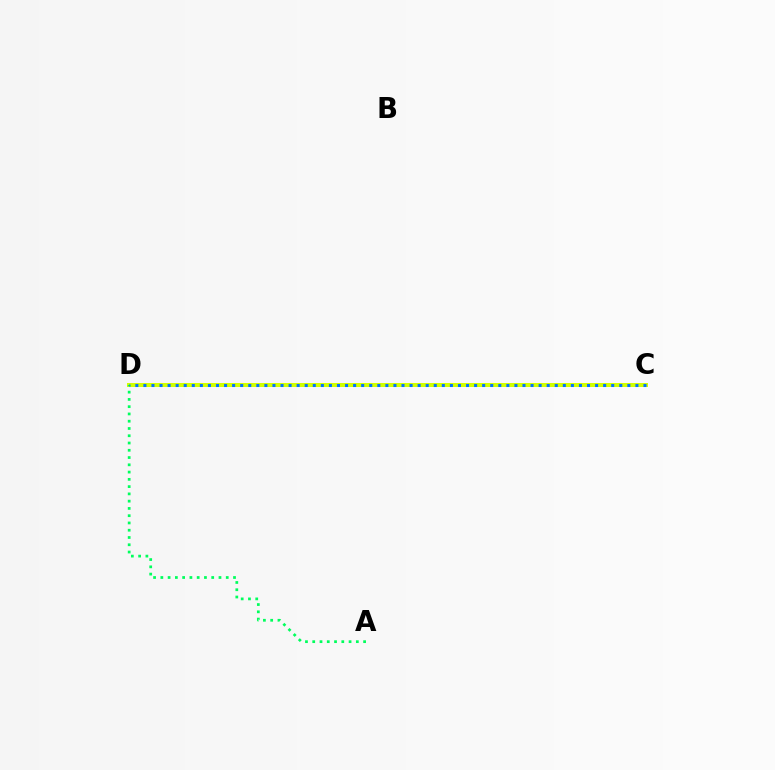{('C', 'D'): [{'color': '#ff0000', 'line_style': 'solid', 'thickness': 2.77}, {'color': '#b900ff', 'line_style': 'dotted', 'thickness': 1.84}, {'color': '#d1ff00', 'line_style': 'solid', 'thickness': 2.88}, {'color': '#0074ff', 'line_style': 'dotted', 'thickness': 2.19}], ('A', 'D'): [{'color': '#00ff5c', 'line_style': 'dotted', 'thickness': 1.97}]}